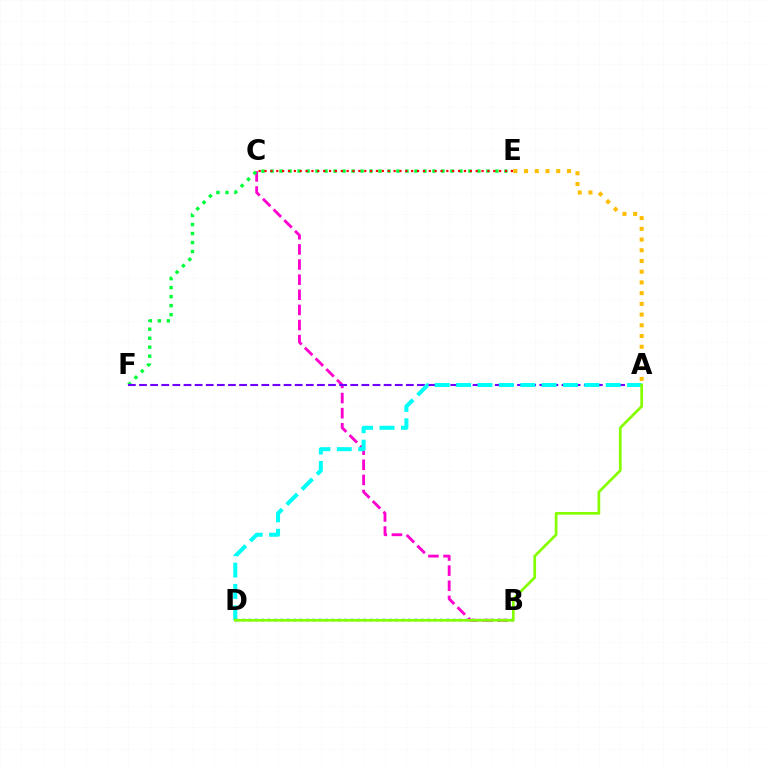{('B', 'C'): [{'color': '#ff00cf', 'line_style': 'dashed', 'thickness': 2.05}], ('B', 'D'): [{'color': '#004bff', 'line_style': 'dotted', 'thickness': 1.74}], ('E', 'F'): [{'color': '#00ff39', 'line_style': 'dotted', 'thickness': 2.44}], ('C', 'E'): [{'color': '#ff0000', 'line_style': 'dotted', 'thickness': 1.59}], ('A', 'F'): [{'color': '#7200ff', 'line_style': 'dashed', 'thickness': 1.51}], ('A', 'D'): [{'color': '#00fff6', 'line_style': 'dashed', 'thickness': 2.9}, {'color': '#84ff00', 'line_style': 'solid', 'thickness': 1.95}], ('A', 'E'): [{'color': '#ffbd00', 'line_style': 'dotted', 'thickness': 2.91}]}